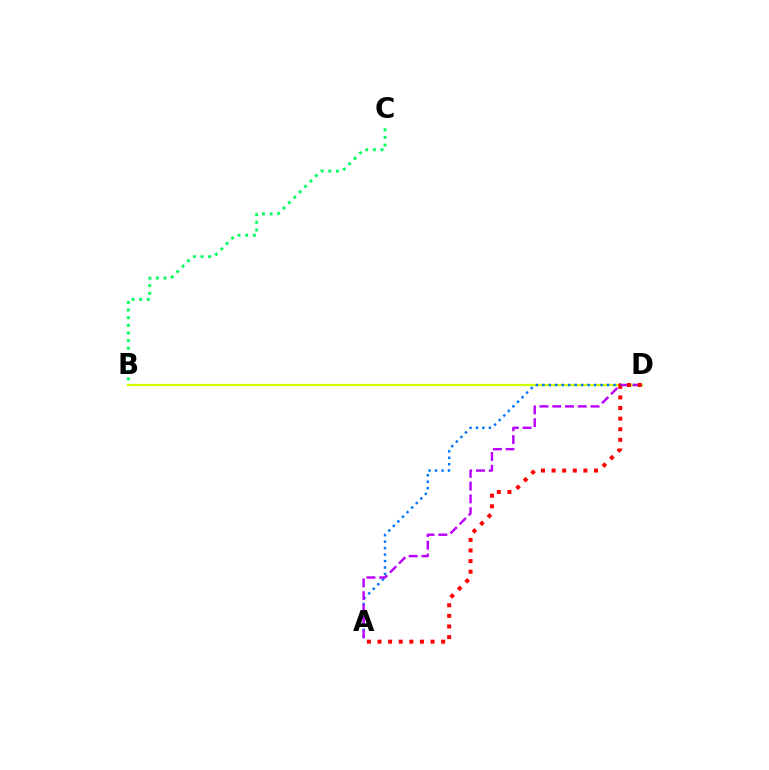{('B', 'D'): [{'color': '#d1ff00', 'line_style': 'solid', 'thickness': 1.61}], ('A', 'D'): [{'color': '#0074ff', 'line_style': 'dotted', 'thickness': 1.76}, {'color': '#b900ff', 'line_style': 'dashed', 'thickness': 1.73}, {'color': '#ff0000', 'line_style': 'dotted', 'thickness': 2.88}], ('B', 'C'): [{'color': '#00ff5c', 'line_style': 'dotted', 'thickness': 2.08}]}